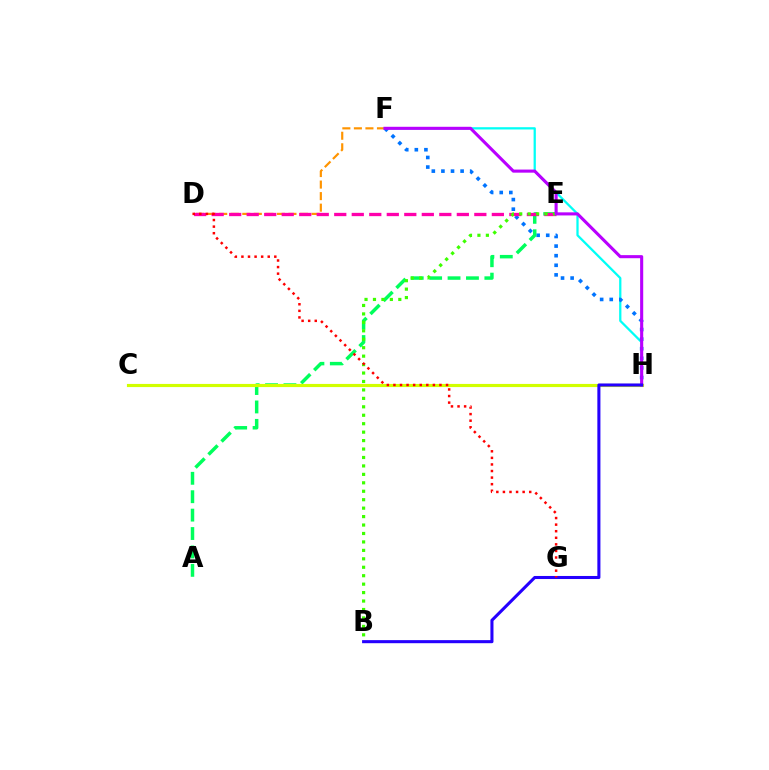{('D', 'F'): [{'color': '#ff9400', 'line_style': 'dashed', 'thickness': 1.57}], ('F', 'H'): [{'color': '#00fff6', 'line_style': 'solid', 'thickness': 1.63}, {'color': '#0074ff', 'line_style': 'dotted', 'thickness': 2.61}, {'color': '#b900ff', 'line_style': 'solid', 'thickness': 2.22}], ('A', 'E'): [{'color': '#00ff5c', 'line_style': 'dashed', 'thickness': 2.5}], ('D', 'E'): [{'color': '#ff00ac', 'line_style': 'dashed', 'thickness': 2.38}], ('C', 'H'): [{'color': '#d1ff00', 'line_style': 'solid', 'thickness': 2.27}], ('B', 'E'): [{'color': '#3dff00', 'line_style': 'dotted', 'thickness': 2.29}], ('B', 'H'): [{'color': '#2500ff', 'line_style': 'solid', 'thickness': 2.21}], ('D', 'G'): [{'color': '#ff0000', 'line_style': 'dotted', 'thickness': 1.79}]}